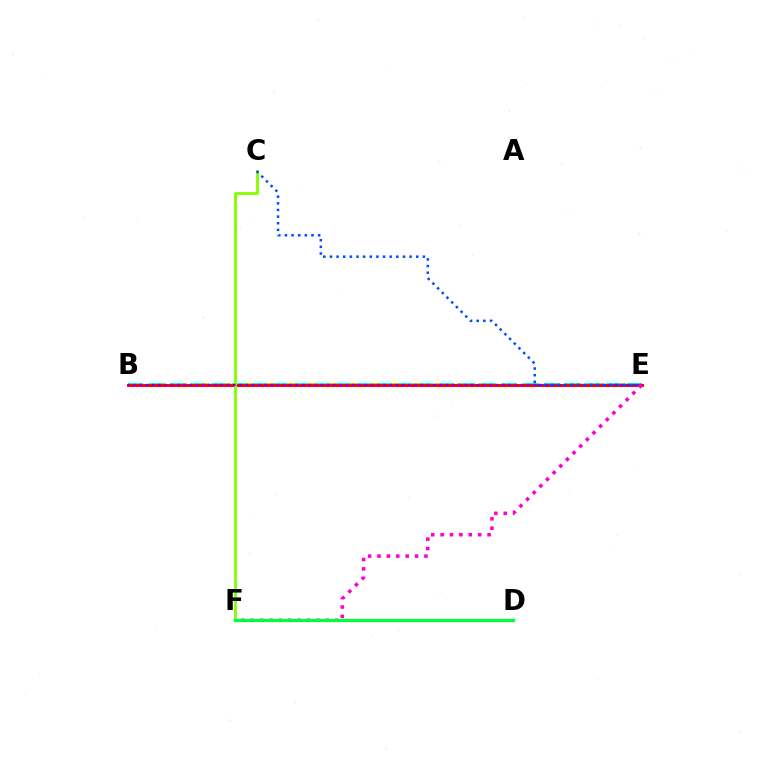{('B', 'E'): [{'color': '#ffbd00', 'line_style': 'dashed', 'thickness': 2.98}, {'color': '#00fff6', 'line_style': 'dashed', 'thickness': 2.83}, {'color': '#ff0000', 'line_style': 'solid', 'thickness': 2.12}, {'color': '#7200ff', 'line_style': 'dotted', 'thickness': 1.7}], ('C', 'F'): [{'color': '#84ff00', 'line_style': 'solid', 'thickness': 2.04}], ('C', 'E'): [{'color': '#004bff', 'line_style': 'dotted', 'thickness': 1.8}], ('E', 'F'): [{'color': '#ff00cf', 'line_style': 'dotted', 'thickness': 2.55}], ('D', 'F'): [{'color': '#00ff39', 'line_style': 'solid', 'thickness': 2.33}]}